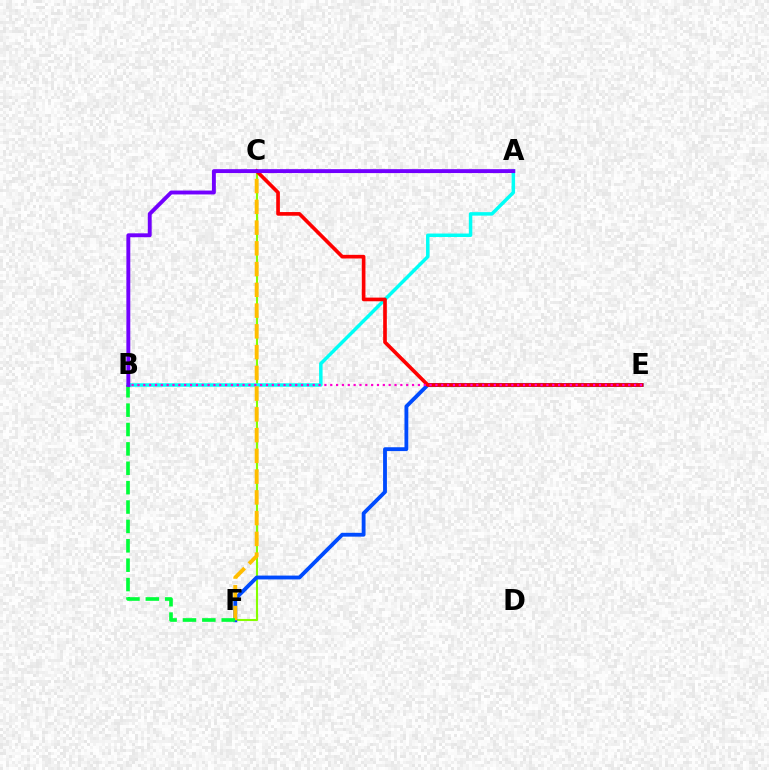{('C', 'F'): [{'color': '#84ff00', 'line_style': 'solid', 'thickness': 1.51}, {'color': '#ffbd00', 'line_style': 'dashed', 'thickness': 2.82}], ('A', 'B'): [{'color': '#00fff6', 'line_style': 'solid', 'thickness': 2.51}, {'color': '#7200ff', 'line_style': 'solid', 'thickness': 2.81}], ('E', 'F'): [{'color': '#004bff', 'line_style': 'solid', 'thickness': 2.76}], ('C', 'E'): [{'color': '#ff0000', 'line_style': 'solid', 'thickness': 2.64}], ('B', 'F'): [{'color': '#00ff39', 'line_style': 'dashed', 'thickness': 2.63}], ('B', 'E'): [{'color': '#ff00cf', 'line_style': 'dotted', 'thickness': 1.59}]}